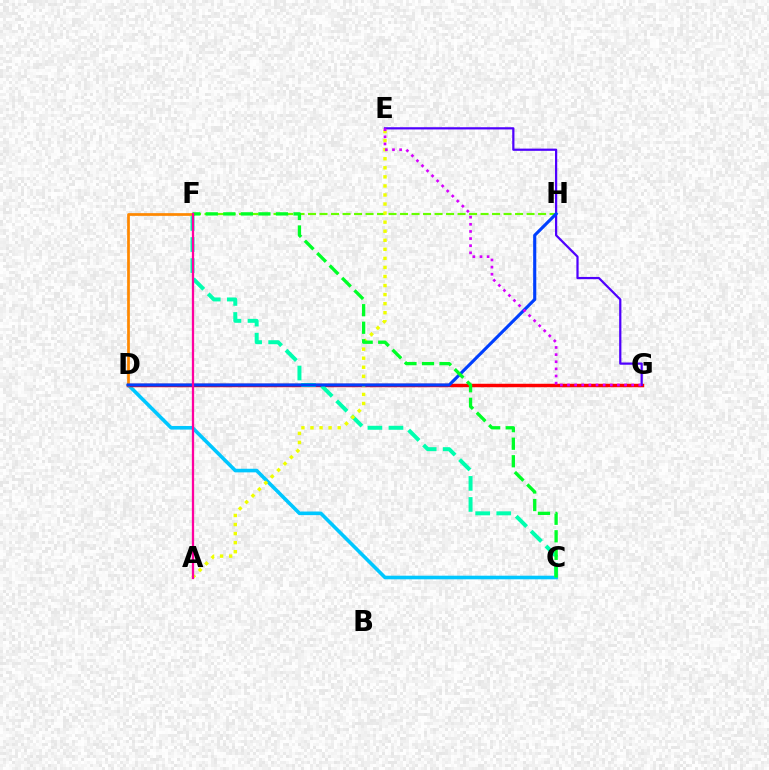{('F', 'H'): [{'color': '#66ff00', 'line_style': 'dashed', 'thickness': 1.56}], ('C', 'D'): [{'color': '#00c7ff', 'line_style': 'solid', 'thickness': 2.59}], ('D', 'G'): [{'color': '#ff0000', 'line_style': 'solid', 'thickness': 2.49}], ('D', 'F'): [{'color': '#ff8800', 'line_style': 'solid', 'thickness': 1.96}], ('C', 'F'): [{'color': '#00ffaf', 'line_style': 'dashed', 'thickness': 2.86}, {'color': '#00ff27', 'line_style': 'dashed', 'thickness': 2.38}], ('A', 'E'): [{'color': '#eeff00', 'line_style': 'dotted', 'thickness': 2.46}], ('E', 'G'): [{'color': '#4f00ff', 'line_style': 'solid', 'thickness': 1.6}, {'color': '#d600ff', 'line_style': 'dotted', 'thickness': 1.94}], ('D', 'H'): [{'color': '#003fff', 'line_style': 'solid', 'thickness': 2.25}], ('A', 'F'): [{'color': '#ff00a0', 'line_style': 'solid', 'thickness': 1.64}]}